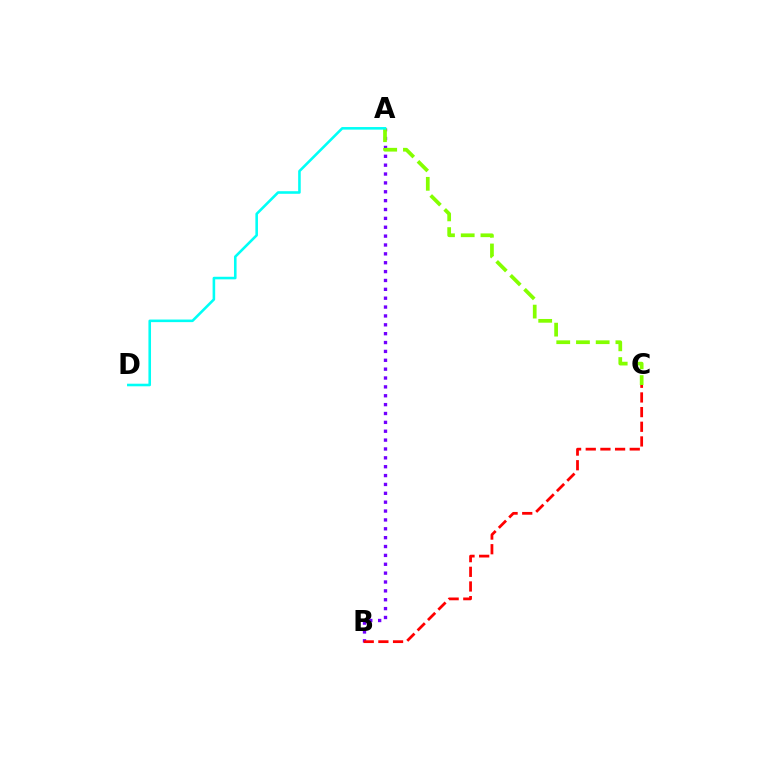{('A', 'B'): [{'color': '#7200ff', 'line_style': 'dotted', 'thickness': 2.41}], ('B', 'C'): [{'color': '#ff0000', 'line_style': 'dashed', 'thickness': 1.99}], ('A', 'C'): [{'color': '#84ff00', 'line_style': 'dashed', 'thickness': 2.68}], ('A', 'D'): [{'color': '#00fff6', 'line_style': 'solid', 'thickness': 1.86}]}